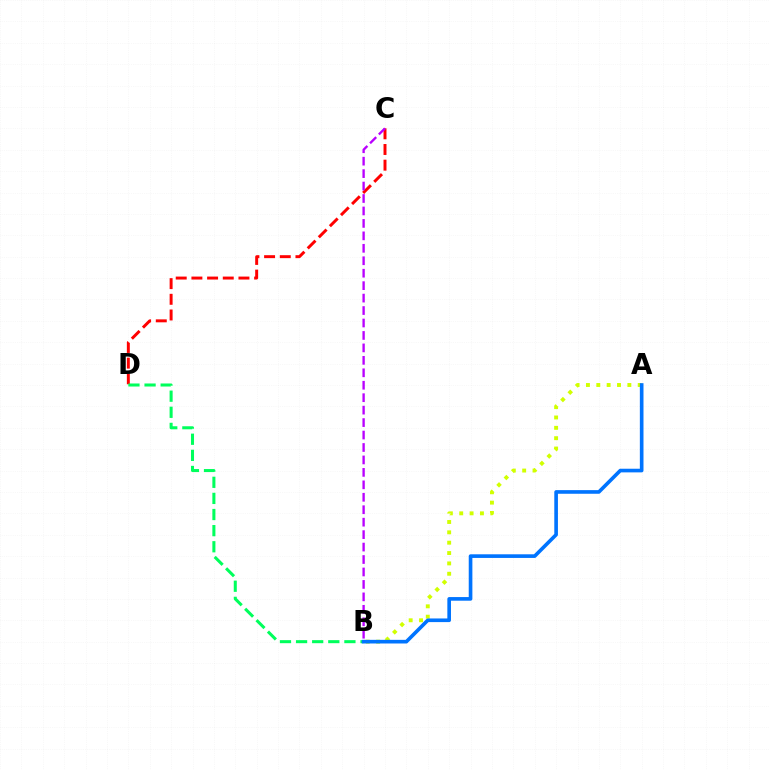{('C', 'D'): [{'color': '#ff0000', 'line_style': 'dashed', 'thickness': 2.13}], ('B', 'D'): [{'color': '#00ff5c', 'line_style': 'dashed', 'thickness': 2.19}], ('B', 'C'): [{'color': '#b900ff', 'line_style': 'dashed', 'thickness': 1.69}], ('A', 'B'): [{'color': '#d1ff00', 'line_style': 'dotted', 'thickness': 2.81}, {'color': '#0074ff', 'line_style': 'solid', 'thickness': 2.62}]}